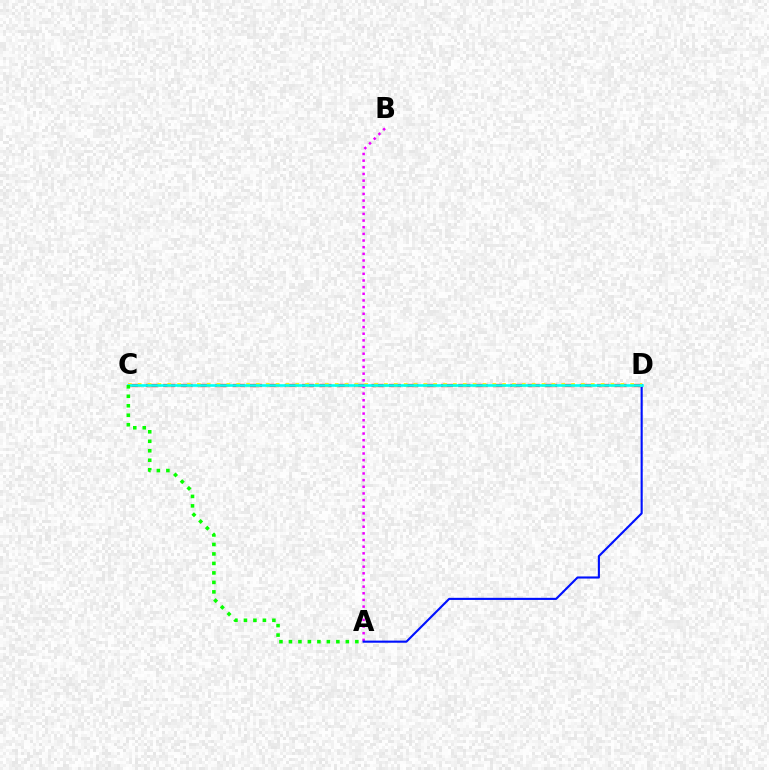{('C', 'D'): [{'color': '#ff0000', 'line_style': 'dashed', 'thickness': 2.36}, {'color': '#fcf500', 'line_style': 'dotted', 'thickness': 2.68}, {'color': '#00fff6', 'line_style': 'solid', 'thickness': 1.88}], ('A', 'B'): [{'color': '#ee00ff', 'line_style': 'dotted', 'thickness': 1.81}], ('A', 'D'): [{'color': '#0010ff', 'line_style': 'solid', 'thickness': 1.53}], ('A', 'C'): [{'color': '#08ff00', 'line_style': 'dotted', 'thickness': 2.58}]}